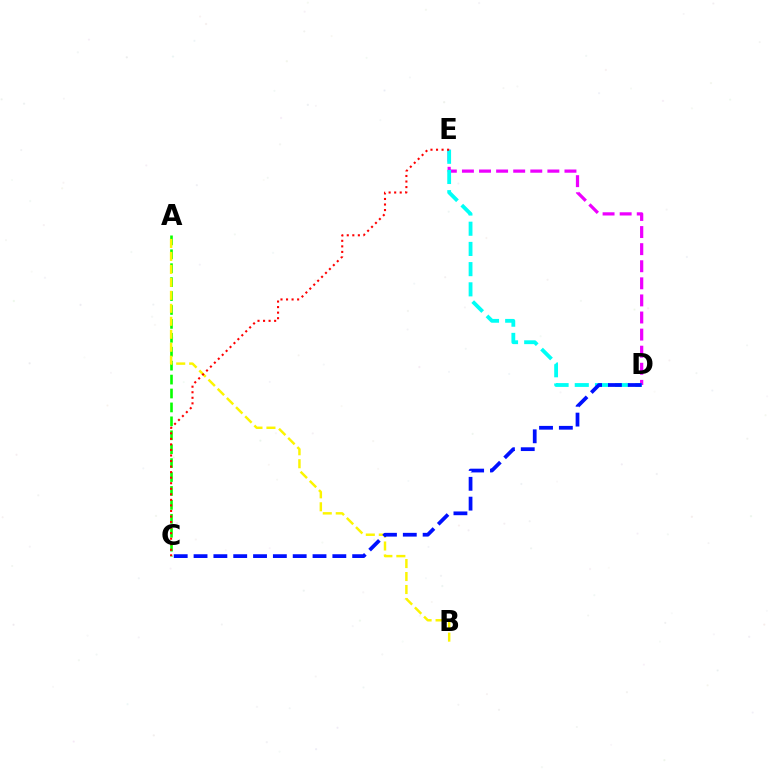{('A', 'C'): [{'color': '#08ff00', 'line_style': 'dashed', 'thickness': 1.89}], ('D', 'E'): [{'color': '#ee00ff', 'line_style': 'dashed', 'thickness': 2.32}, {'color': '#00fff6', 'line_style': 'dashed', 'thickness': 2.74}], ('A', 'B'): [{'color': '#fcf500', 'line_style': 'dashed', 'thickness': 1.76}], ('C', 'E'): [{'color': '#ff0000', 'line_style': 'dotted', 'thickness': 1.51}], ('C', 'D'): [{'color': '#0010ff', 'line_style': 'dashed', 'thickness': 2.69}]}